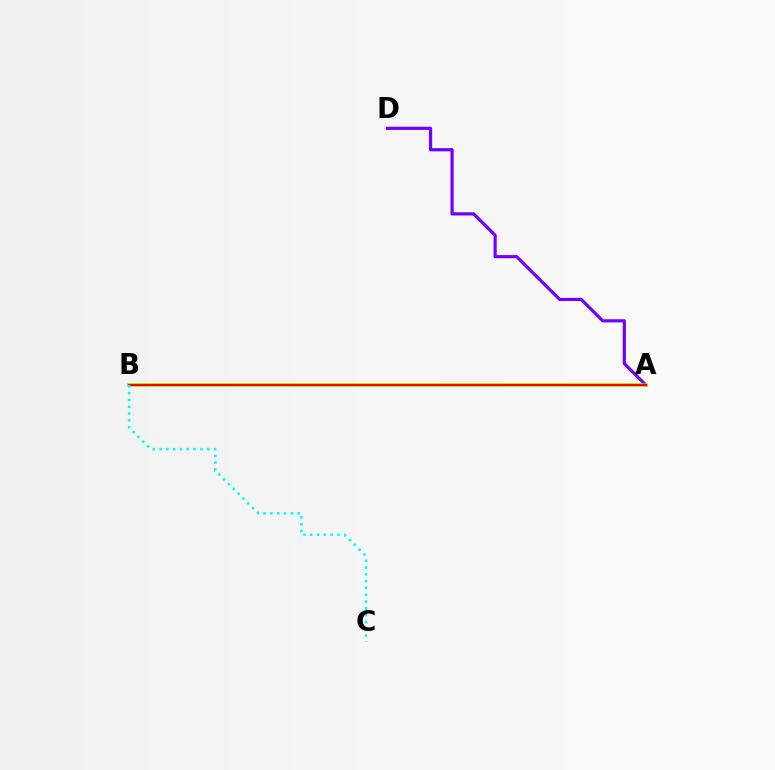{('A', 'D'): [{'color': '#7200ff', 'line_style': 'solid', 'thickness': 2.29}], ('A', 'B'): [{'color': '#84ff00', 'line_style': 'solid', 'thickness': 2.53}, {'color': '#ff0000', 'line_style': 'solid', 'thickness': 1.59}], ('B', 'C'): [{'color': '#00fff6', 'line_style': 'dotted', 'thickness': 1.85}]}